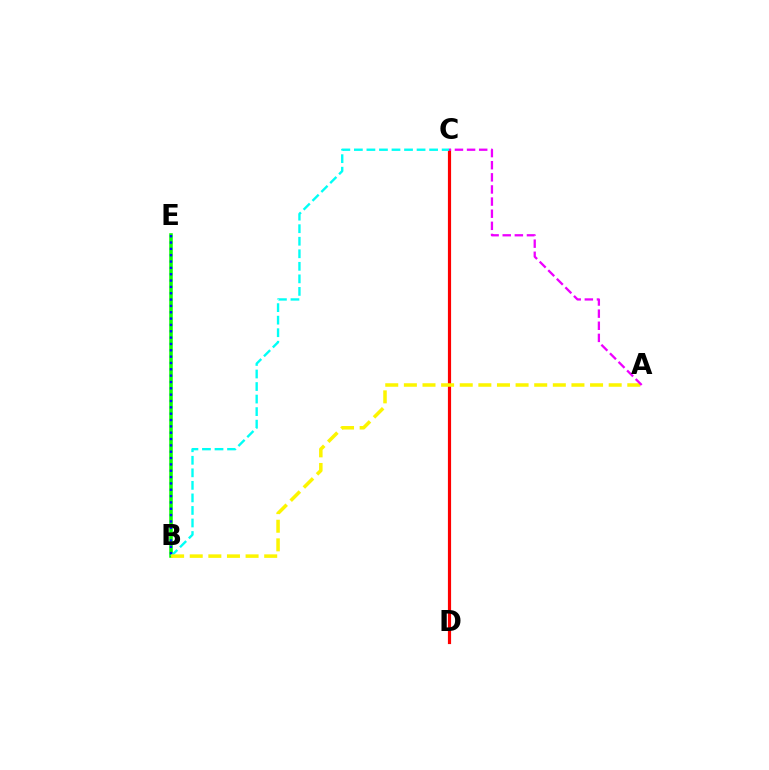{('B', 'E'): [{'color': '#08ff00', 'line_style': 'solid', 'thickness': 2.55}, {'color': '#0010ff', 'line_style': 'dotted', 'thickness': 1.72}], ('C', 'D'): [{'color': '#ff0000', 'line_style': 'solid', 'thickness': 2.29}], ('B', 'C'): [{'color': '#00fff6', 'line_style': 'dashed', 'thickness': 1.7}], ('A', 'B'): [{'color': '#fcf500', 'line_style': 'dashed', 'thickness': 2.53}], ('A', 'C'): [{'color': '#ee00ff', 'line_style': 'dashed', 'thickness': 1.65}]}